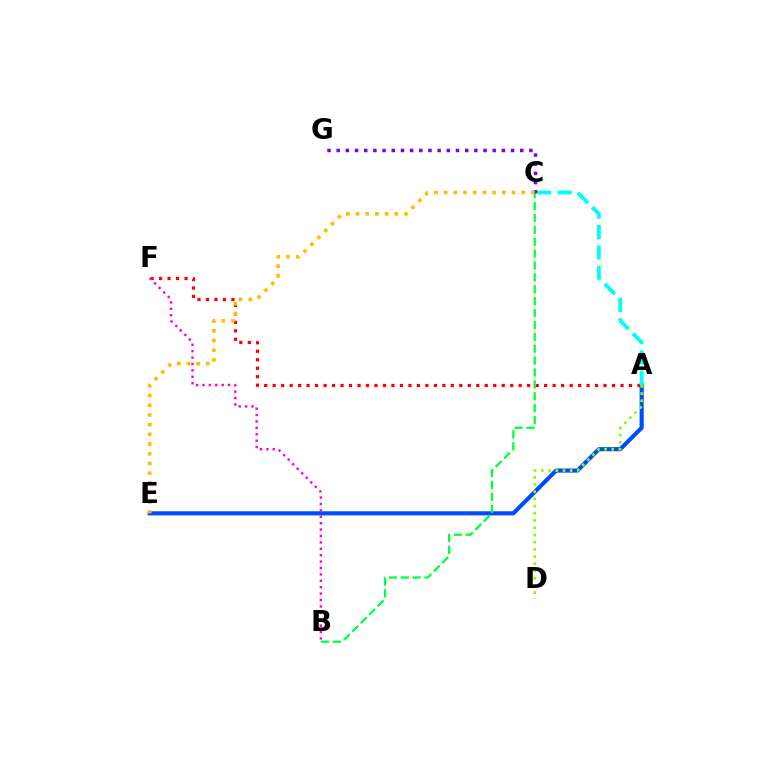{('A', 'E'): [{'color': '#004bff', 'line_style': 'solid', 'thickness': 2.97}], ('A', 'F'): [{'color': '#ff0000', 'line_style': 'dotted', 'thickness': 2.31}], ('A', 'D'): [{'color': '#84ff00', 'line_style': 'dotted', 'thickness': 1.96}], ('B', 'F'): [{'color': '#ff00cf', 'line_style': 'dotted', 'thickness': 1.74}], ('B', 'C'): [{'color': '#00ff39', 'line_style': 'dashed', 'thickness': 1.62}], ('A', 'C'): [{'color': '#00fff6', 'line_style': 'dashed', 'thickness': 2.78}], ('C', 'G'): [{'color': '#7200ff', 'line_style': 'dotted', 'thickness': 2.49}], ('C', 'E'): [{'color': '#ffbd00', 'line_style': 'dotted', 'thickness': 2.63}]}